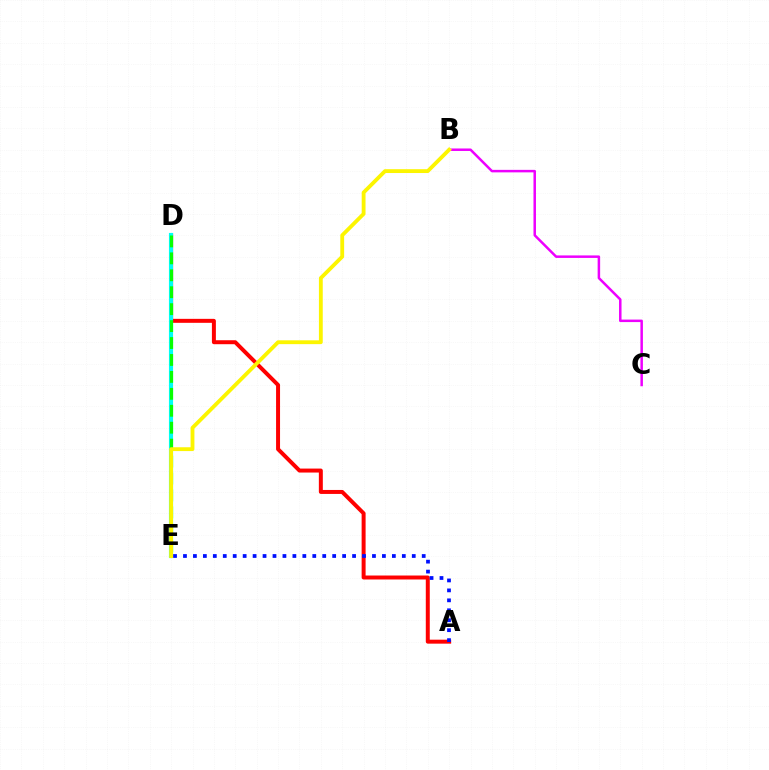{('B', 'C'): [{'color': '#ee00ff', 'line_style': 'solid', 'thickness': 1.8}], ('A', 'D'): [{'color': '#ff0000', 'line_style': 'solid', 'thickness': 2.86}], ('D', 'E'): [{'color': '#00fff6', 'line_style': 'solid', 'thickness': 2.97}, {'color': '#08ff00', 'line_style': 'dashed', 'thickness': 2.3}], ('A', 'E'): [{'color': '#0010ff', 'line_style': 'dotted', 'thickness': 2.7}], ('B', 'E'): [{'color': '#fcf500', 'line_style': 'solid', 'thickness': 2.76}]}